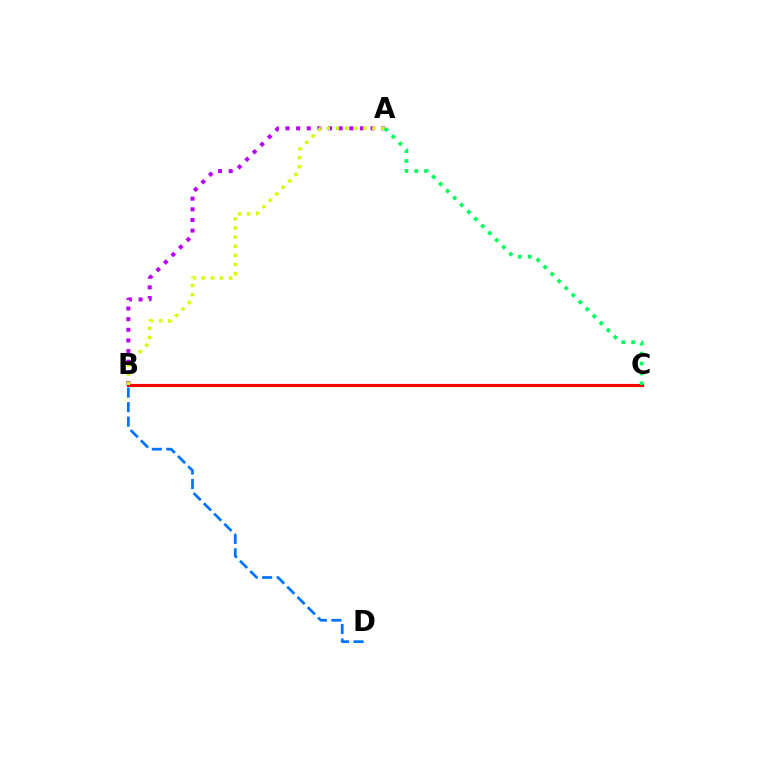{('A', 'B'): [{'color': '#b900ff', 'line_style': 'dotted', 'thickness': 2.89}, {'color': '#d1ff00', 'line_style': 'dotted', 'thickness': 2.48}], ('B', 'C'): [{'color': '#ff0000', 'line_style': 'solid', 'thickness': 2.27}], ('B', 'D'): [{'color': '#0074ff', 'line_style': 'dashed', 'thickness': 1.97}], ('A', 'C'): [{'color': '#00ff5c', 'line_style': 'dotted', 'thickness': 2.7}]}